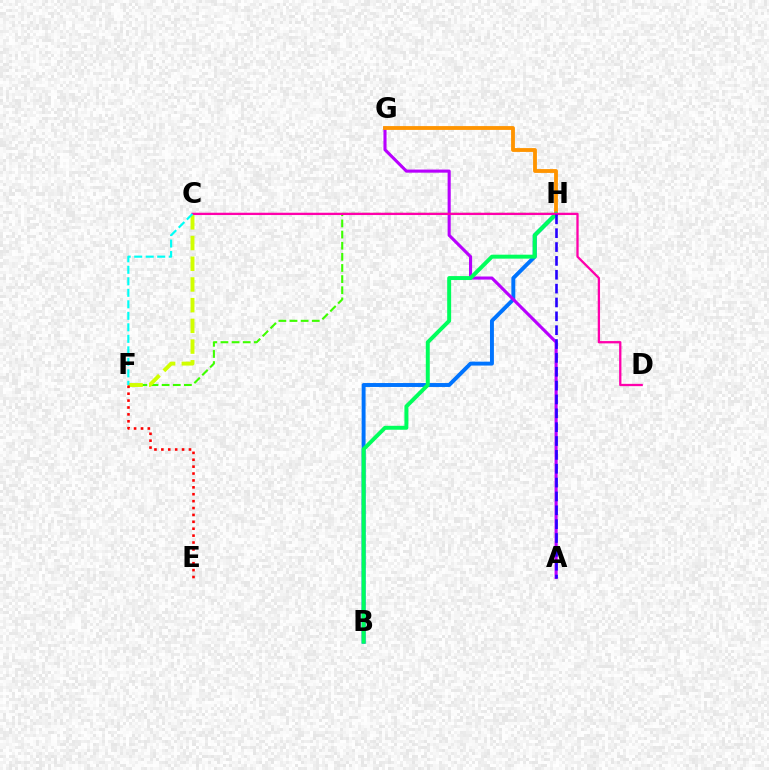{('B', 'H'): [{'color': '#0074ff', 'line_style': 'solid', 'thickness': 2.82}, {'color': '#00ff5c', 'line_style': 'solid', 'thickness': 2.85}], ('A', 'G'): [{'color': '#b900ff', 'line_style': 'solid', 'thickness': 2.23}], ('G', 'H'): [{'color': '#ff9400', 'line_style': 'solid', 'thickness': 2.75}], ('F', 'H'): [{'color': '#3dff00', 'line_style': 'dashed', 'thickness': 1.51}], ('C', 'F'): [{'color': '#d1ff00', 'line_style': 'dashed', 'thickness': 2.81}, {'color': '#00fff6', 'line_style': 'dashed', 'thickness': 1.56}], ('E', 'F'): [{'color': '#ff0000', 'line_style': 'dotted', 'thickness': 1.87}], ('C', 'D'): [{'color': '#ff00ac', 'line_style': 'solid', 'thickness': 1.65}], ('A', 'H'): [{'color': '#2500ff', 'line_style': 'dashed', 'thickness': 1.88}]}